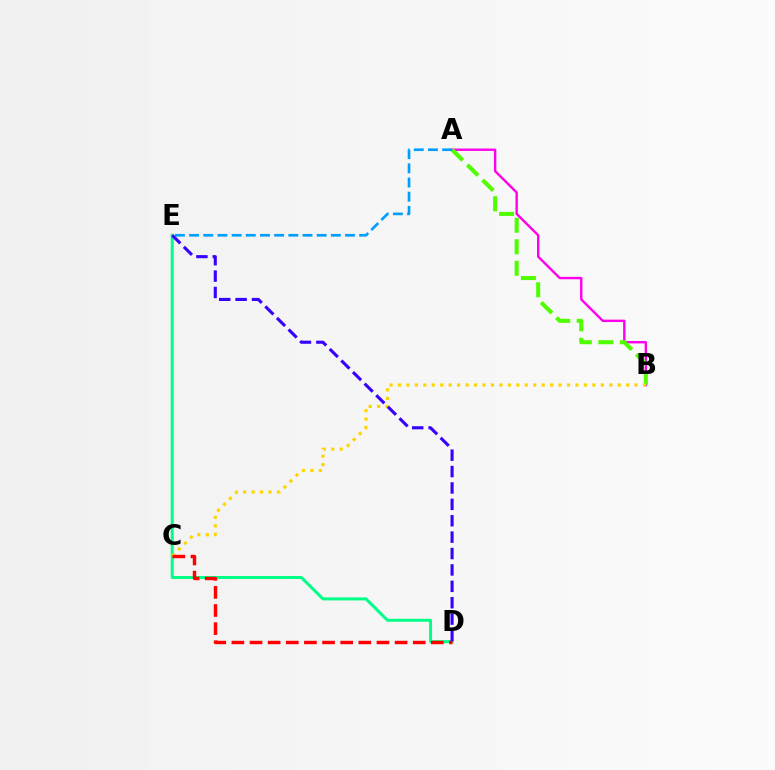{('A', 'B'): [{'color': '#ff00ed', 'line_style': 'solid', 'thickness': 1.72}, {'color': '#4fff00', 'line_style': 'dashed', 'thickness': 2.92}], ('D', 'E'): [{'color': '#00ff86', 'line_style': 'solid', 'thickness': 2.16}, {'color': '#3700ff', 'line_style': 'dashed', 'thickness': 2.23}], ('A', 'E'): [{'color': '#009eff', 'line_style': 'dashed', 'thickness': 1.93}], ('B', 'C'): [{'color': '#ffd500', 'line_style': 'dotted', 'thickness': 2.3}], ('C', 'D'): [{'color': '#ff0000', 'line_style': 'dashed', 'thickness': 2.46}]}